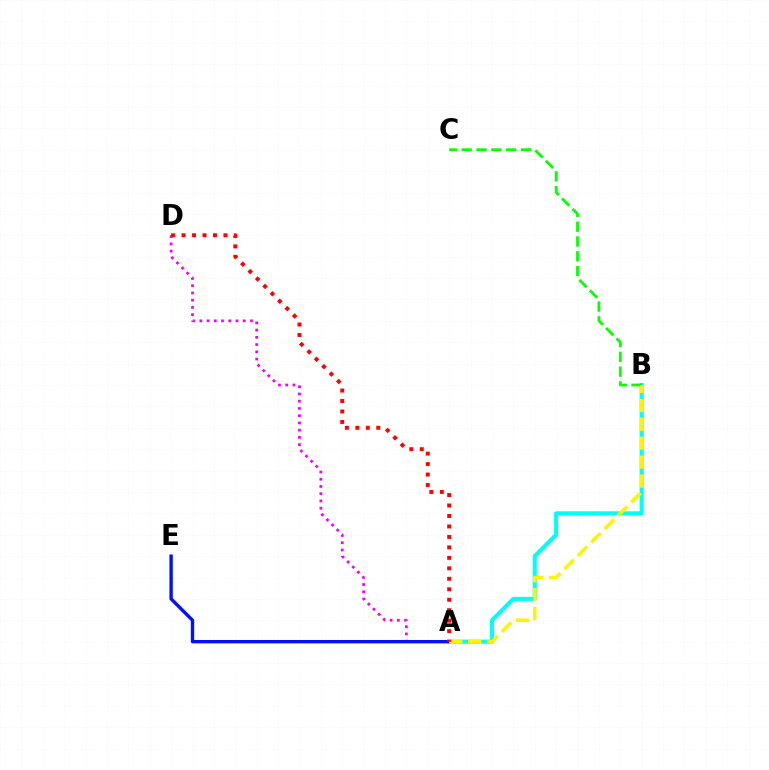{('A', 'B'): [{'color': '#00fff6', 'line_style': 'solid', 'thickness': 2.95}, {'color': '#fcf500', 'line_style': 'dashed', 'thickness': 2.57}], ('B', 'C'): [{'color': '#08ff00', 'line_style': 'dashed', 'thickness': 2.01}], ('A', 'D'): [{'color': '#ee00ff', 'line_style': 'dotted', 'thickness': 1.97}, {'color': '#ff0000', 'line_style': 'dotted', 'thickness': 2.84}], ('A', 'E'): [{'color': '#0010ff', 'line_style': 'solid', 'thickness': 2.42}]}